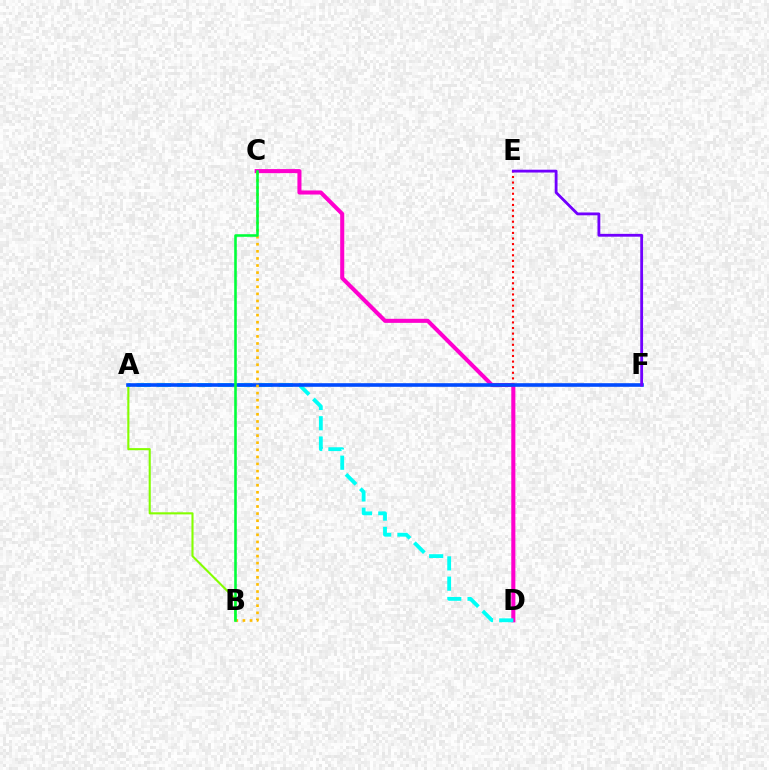{('A', 'B'): [{'color': '#84ff00', 'line_style': 'solid', 'thickness': 1.52}], ('D', 'E'): [{'color': '#ff0000', 'line_style': 'dotted', 'thickness': 1.52}], ('C', 'D'): [{'color': '#ff00cf', 'line_style': 'solid', 'thickness': 2.92}], ('A', 'D'): [{'color': '#00fff6', 'line_style': 'dashed', 'thickness': 2.76}], ('A', 'F'): [{'color': '#004bff', 'line_style': 'solid', 'thickness': 2.6}], ('B', 'C'): [{'color': '#ffbd00', 'line_style': 'dotted', 'thickness': 1.93}, {'color': '#00ff39', 'line_style': 'solid', 'thickness': 1.85}], ('E', 'F'): [{'color': '#7200ff', 'line_style': 'solid', 'thickness': 2.03}]}